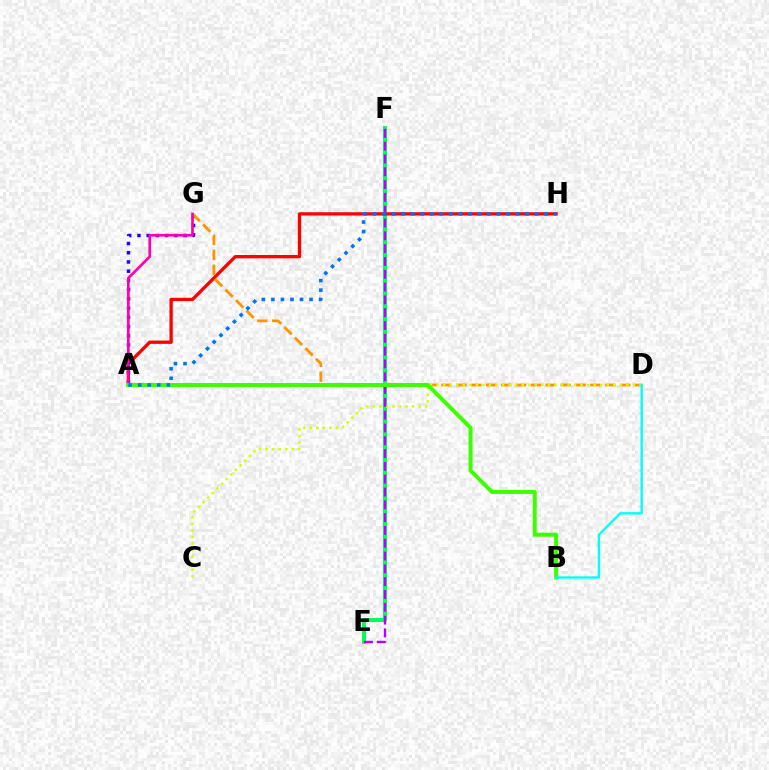{('E', 'F'): [{'color': '#00ff5c', 'line_style': 'solid', 'thickness': 2.89}, {'color': '#b900ff', 'line_style': 'dashed', 'thickness': 1.74}], ('A', 'H'): [{'color': '#ff0000', 'line_style': 'solid', 'thickness': 2.38}, {'color': '#0074ff', 'line_style': 'dotted', 'thickness': 2.59}], ('A', 'G'): [{'color': '#2500ff', 'line_style': 'dotted', 'thickness': 2.51}, {'color': '#ff00ac', 'line_style': 'solid', 'thickness': 1.92}], ('D', 'G'): [{'color': '#ff9400', 'line_style': 'dashed', 'thickness': 2.02}], ('C', 'D'): [{'color': '#d1ff00', 'line_style': 'dotted', 'thickness': 1.78}], ('A', 'B'): [{'color': '#3dff00', 'line_style': 'solid', 'thickness': 2.87}], ('B', 'D'): [{'color': '#00fff6', 'line_style': 'solid', 'thickness': 1.69}]}